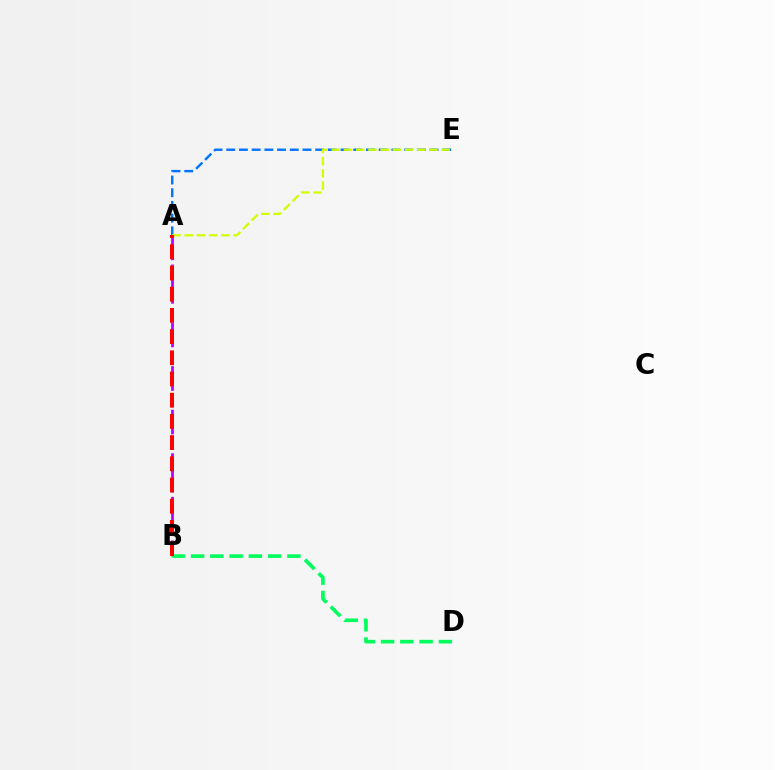{('A', 'B'): [{'color': '#b900ff', 'line_style': 'dashed', 'thickness': 1.97}, {'color': '#ff0000', 'line_style': 'dashed', 'thickness': 2.88}], ('A', 'E'): [{'color': '#0074ff', 'line_style': 'dashed', 'thickness': 1.73}, {'color': '#d1ff00', 'line_style': 'dashed', 'thickness': 1.66}], ('B', 'D'): [{'color': '#00ff5c', 'line_style': 'dashed', 'thickness': 2.62}]}